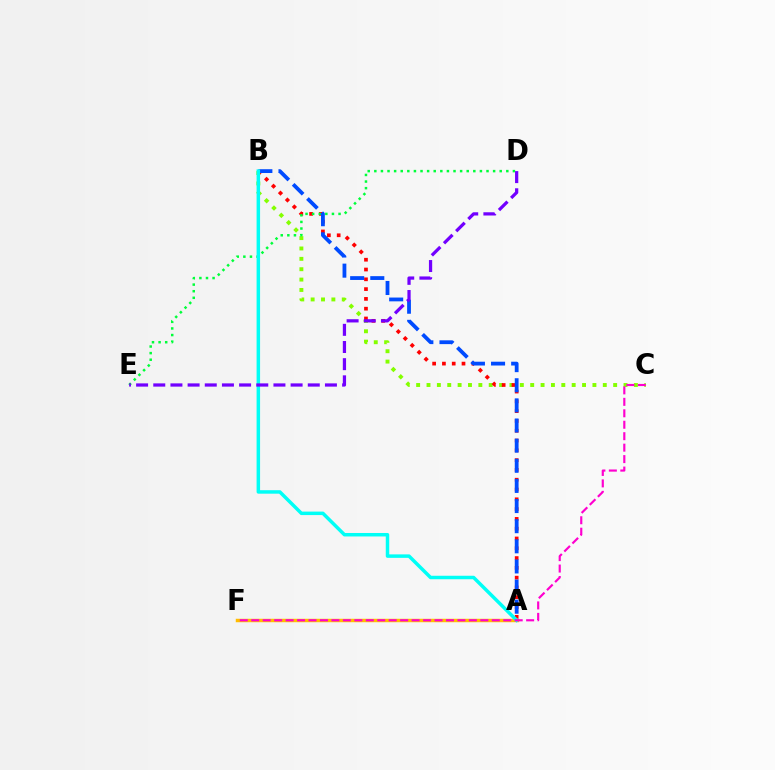{('A', 'F'): [{'color': '#ffbd00', 'line_style': 'solid', 'thickness': 2.49}], ('B', 'C'): [{'color': '#84ff00', 'line_style': 'dotted', 'thickness': 2.82}], ('A', 'B'): [{'color': '#ff0000', 'line_style': 'dotted', 'thickness': 2.66}, {'color': '#004bff', 'line_style': 'dashed', 'thickness': 2.73}, {'color': '#00fff6', 'line_style': 'solid', 'thickness': 2.51}], ('D', 'E'): [{'color': '#00ff39', 'line_style': 'dotted', 'thickness': 1.79}, {'color': '#7200ff', 'line_style': 'dashed', 'thickness': 2.33}], ('C', 'F'): [{'color': '#ff00cf', 'line_style': 'dashed', 'thickness': 1.56}]}